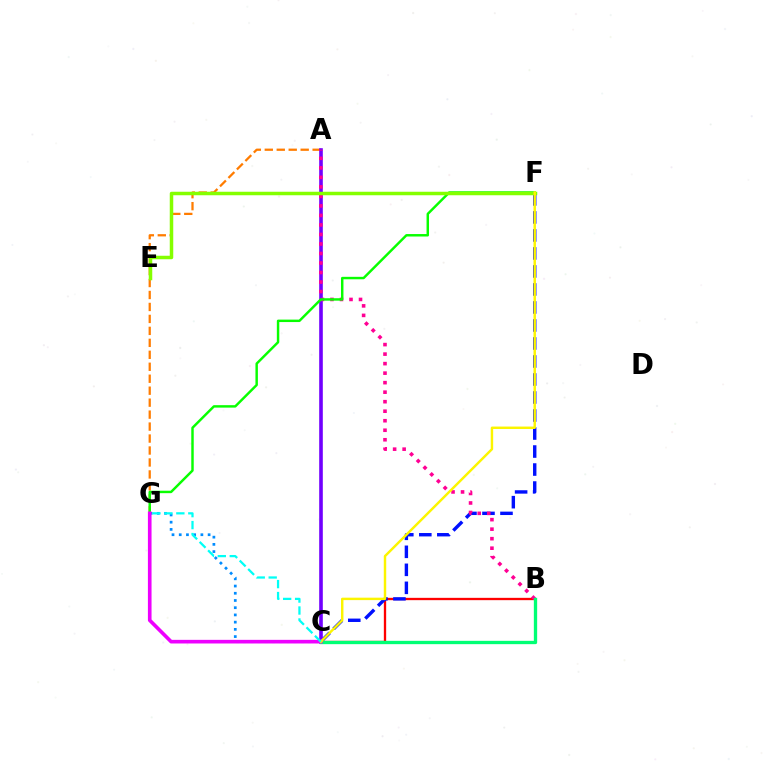{('B', 'C'): [{'color': '#ff0000', 'line_style': 'solid', 'thickness': 1.67}, {'color': '#00ff74', 'line_style': 'solid', 'thickness': 2.39}], ('C', 'F'): [{'color': '#0010ff', 'line_style': 'dashed', 'thickness': 2.45}, {'color': '#fcf500', 'line_style': 'solid', 'thickness': 1.75}], ('A', 'G'): [{'color': '#ff7c00', 'line_style': 'dashed', 'thickness': 1.63}], ('C', 'G'): [{'color': '#008cff', 'line_style': 'dotted', 'thickness': 1.96}, {'color': '#ee00ff', 'line_style': 'solid', 'thickness': 2.62}, {'color': '#00fff6', 'line_style': 'dashed', 'thickness': 1.62}], ('A', 'C'): [{'color': '#7200ff', 'line_style': 'solid', 'thickness': 2.61}], ('A', 'B'): [{'color': '#ff0094', 'line_style': 'dotted', 'thickness': 2.59}], ('F', 'G'): [{'color': '#08ff00', 'line_style': 'solid', 'thickness': 1.76}], ('E', 'F'): [{'color': '#84ff00', 'line_style': 'solid', 'thickness': 2.52}]}